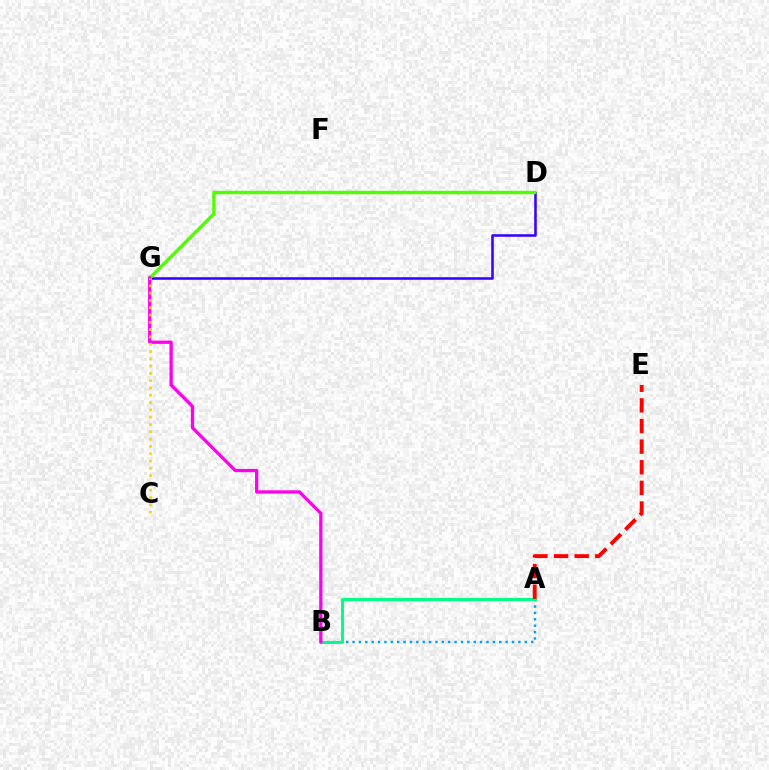{('A', 'B'): [{'color': '#009eff', 'line_style': 'dotted', 'thickness': 1.73}, {'color': '#00ff86', 'line_style': 'solid', 'thickness': 2.16}], ('D', 'G'): [{'color': '#3700ff', 'line_style': 'solid', 'thickness': 1.83}, {'color': '#4fff00', 'line_style': 'solid', 'thickness': 2.44}], ('A', 'E'): [{'color': '#ff0000', 'line_style': 'dashed', 'thickness': 2.8}], ('B', 'G'): [{'color': '#ff00ed', 'line_style': 'solid', 'thickness': 2.37}], ('C', 'G'): [{'color': '#ffd500', 'line_style': 'dotted', 'thickness': 1.98}]}